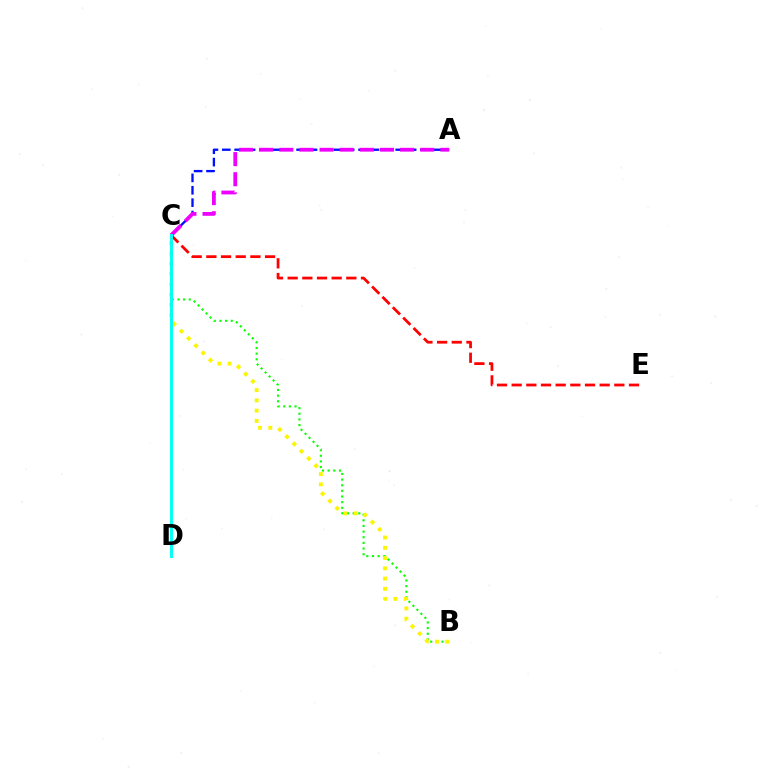{('A', 'C'): [{'color': '#0010ff', 'line_style': 'dashed', 'thickness': 1.68}, {'color': '#ee00ff', 'line_style': 'dashed', 'thickness': 2.73}], ('B', 'C'): [{'color': '#08ff00', 'line_style': 'dotted', 'thickness': 1.53}, {'color': '#fcf500', 'line_style': 'dotted', 'thickness': 2.79}], ('C', 'E'): [{'color': '#ff0000', 'line_style': 'dashed', 'thickness': 1.99}], ('C', 'D'): [{'color': '#00fff6', 'line_style': 'solid', 'thickness': 2.12}]}